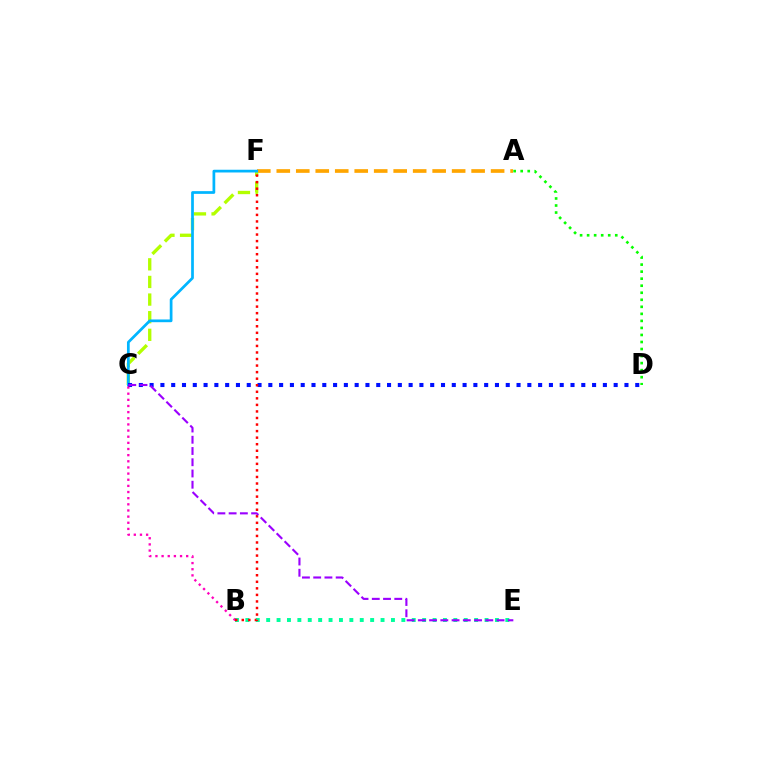{('A', 'F'): [{'color': '#ffa500', 'line_style': 'dashed', 'thickness': 2.65}], ('C', 'F'): [{'color': '#b3ff00', 'line_style': 'dashed', 'thickness': 2.39}, {'color': '#00b5ff', 'line_style': 'solid', 'thickness': 1.97}], ('B', 'E'): [{'color': '#00ff9d', 'line_style': 'dotted', 'thickness': 2.83}], ('A', 'D'): [{'color': '#08ff00', 'line_style': 'dotted', 'thickness': 1.91}], ('C', 'D'): [{'color': '#0010ff', 'line_style': 'dotted', 'thickness': 2.93}], ('B', 'C'): [{'color': '#ff00bd', 'line_style': 'dotted', 'thickness': 1.67}], ('B', 'F'): [{'color': '#ff0000', 'line_style': 'dotted', 'thickness': 1.78}], ('C', 'E'): [{'color': '#9b00ff', 'line_style': 'dashed', 'thickness': 1.53}]}